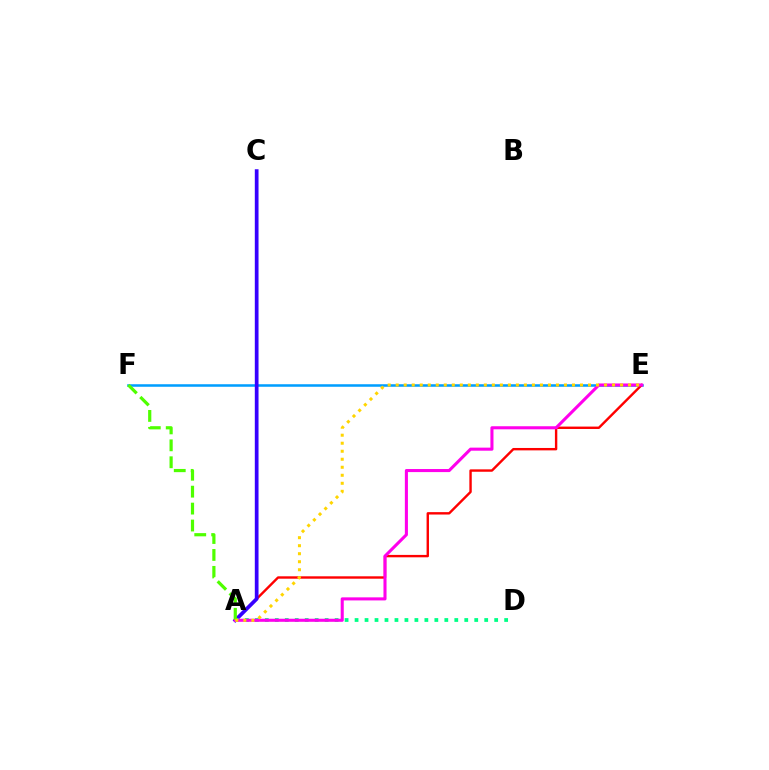{('E', 'F'): [{'color': '#009eff', 'line_style': 'solid', 'thickness': 1.82}], ('A', 'E'): [{'color': '#ff0000', 'line_style': 'solid', 'thickness': 1.73}, {'color': '#ff00ed', 'line_style': 'solid', 'thickness': 2.21}, {'color': '#ffd500', 'line_style': 'dotted', 'thickness': 2.18}], ('A', 'C'): [{'color': '#3700ff', 'line_style': 'solid', 'thickness': 2.68}], ('A', 'D'): [{'color': '#00ff86', 'line_style': 'dotted', 'thickness': 2.71}], ('A', 'F'): [{'color': '#4fff00', 'line_style': 'dashed', 'thickness': 2.3}]}